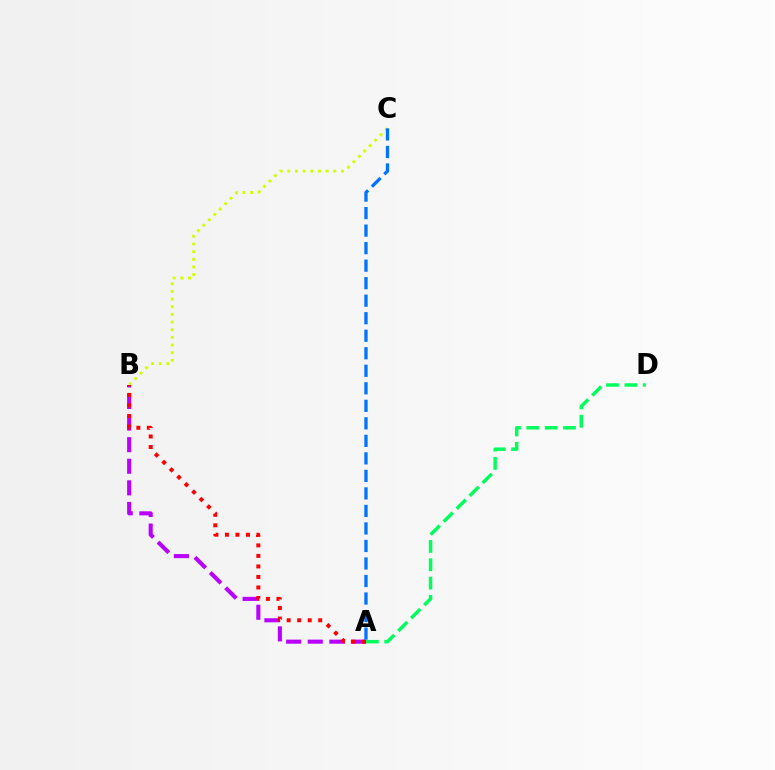{('A', 'B'): [{'color': '#b900ff', 'line_style': 'dashed', 'thickness': 2.93}, {'color': '#ff0000', 'line_style': 'dotted', 'thickness': 2.86}], ('A', 'D'): [{'color': '#00ff5c', 'line_style': 'dashed', 'thickness': 2.49}], ('B', 'C'): [{'color': '#d1ff00', 'line_style': 'dotted', 'thickness': 2.08}], ('A', 'C'): [{'color': '#0074ff', 'line_style': 'dashed', 'thickness': 2.38}]}